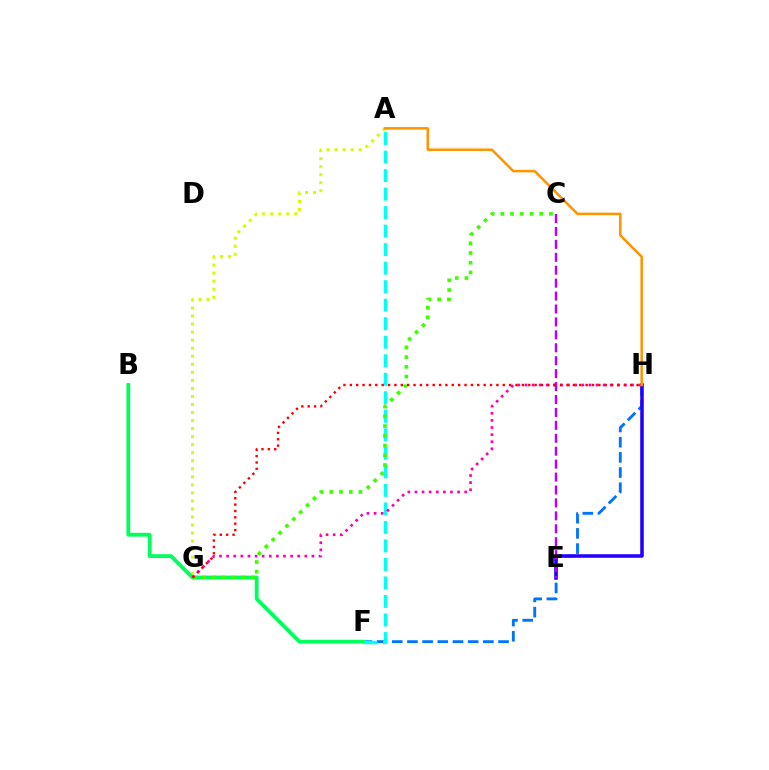{('F', 'H'): [{'color': '#0074ff', 'line_style': 'dashed', 'thickness': 2.06}], ('A', 'G'): [{'color': '#d1ff00', 'line_style': 'dotted', 'thickness': 2.18}], ('B', 'F'): [{'color': '#00ff5c', 'line_style': 'solid', 'thickness': 2.75}], ('E', 'H'): [{'color': '#2500ff', 'line_style': 'solid', 'thickness': 2.55}], ('A', 'F'): [{'color': '#00fff6', 'line_style': 'dashed', 'thickness': 2.52}], ('C', 'G'): [{'color': '#3dff00', 'line_style': 'dotted', 'thickness': 2.64}], ('C', 'E'): [{'color': '#b900ff', 'line_style': 'dashed', 'thickness': 1.76}], ('G', 'H'): [{'color': '#ff00ac', 'line_style': 'dotted', 'thickness': 1.93}, {'color': '#ff0000', 'line_style': 'dotted', 'thickness': 1.73}], ('A', 'H'): [{'color': '#ff9400', 'line_style': 'solid', 'thickness': 1.81}]}